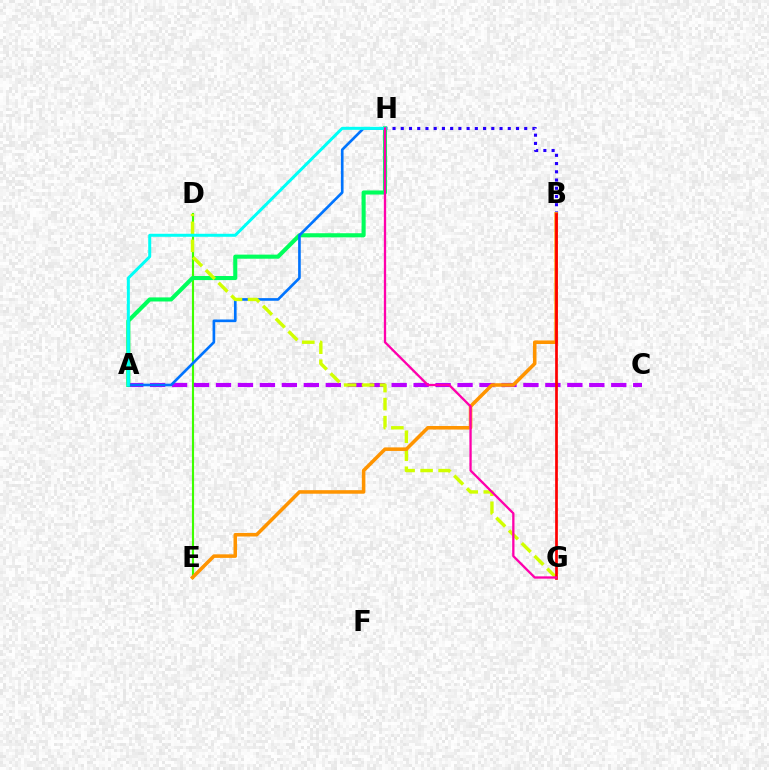{('D', 'E'): [{'color': '#3dff00', 'line_style': 'solid', 'thickness': 1.53}], ('B', 'H'): [{'color': '#2500ff', 'line_style': 'dotted', 'thickness': 2.24}], ('A', 'C'): [{'color': '#b900ff', 'line_style': 'dashed', 'thickness': 2.98}], ('A', 'H'): [{'color': '#00ff5c', 'line_style': 'solid', 'thickness': 2.94}, {'color': '#0074ff', 'line_style': 'solid', 'thickness': 1.91}, {'color': '#00fff6', 'line_style': 'solid', 'thickness': 2.16}], ('D', 'G'): [{'color': '#d1ff00', 'line_style': 'dashed', 'thickness': 2.45}], ('B', 'E'): [{'color': '#ff9400', 'line_style': 'solid', 'thickness': 2.55}], ('B', 'G'): [{'color': '#ff0000', 'line_style': 'solid', 'thickness': 1.95}], ('G', 'H'): [{'color': '#ff00ac', 'line_style': 'solid', 'thickness': 1.66}]}